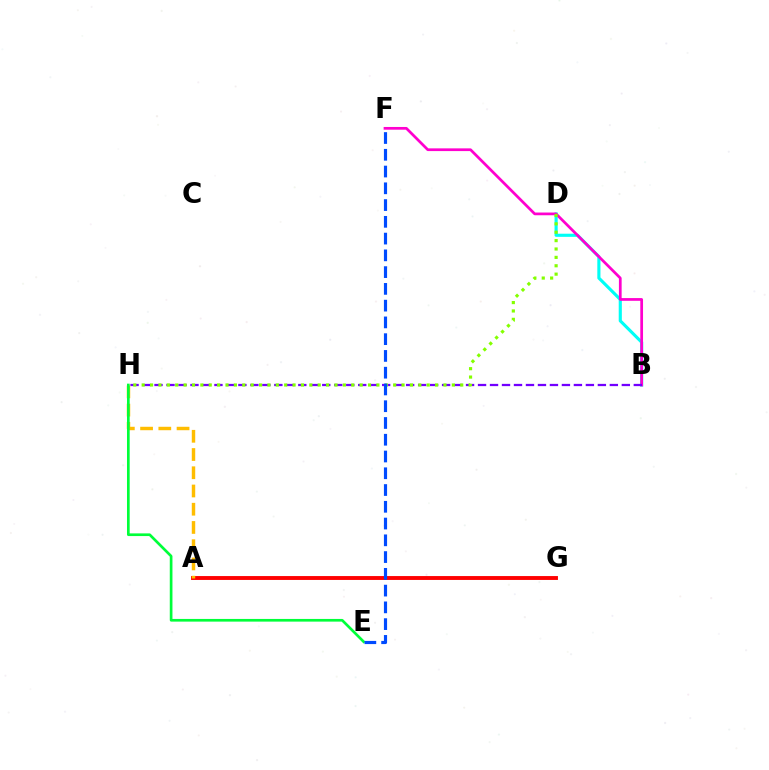{('A', 'G'): [{'color': '#ff0000', 'line_style': 'solid', 'thickness': 2.8}], ('B', 'D'): [{'color': '#00fff6', 'line_style': 'solid', 'thickness': 2.25}], ('B', 'F'): [{'color': '#ff00cf', 'line_style': 'solid', 'thickness': 1.96}], ('B', 'H'): [{'color': '#7200ff', 'line_style': 'dashed', 'thickness': 1.63}], ('A', 'H'): [{'color': '#ffbd00', 'line_style': 'dashed', 'thickness': 2.48}], ('E', 'H'): [{'color': '#00ff39', 'line_style': 'solid', 'thickness': 1.93}], ('D', 'H'): [{'color': '#84ff00', 'line_style': 'dotted', 'thickness': 2.28}], ('E', 'F'): [{'color': '#004bff', 'line_style': 'dashed', 'thickness': 2.28}]}